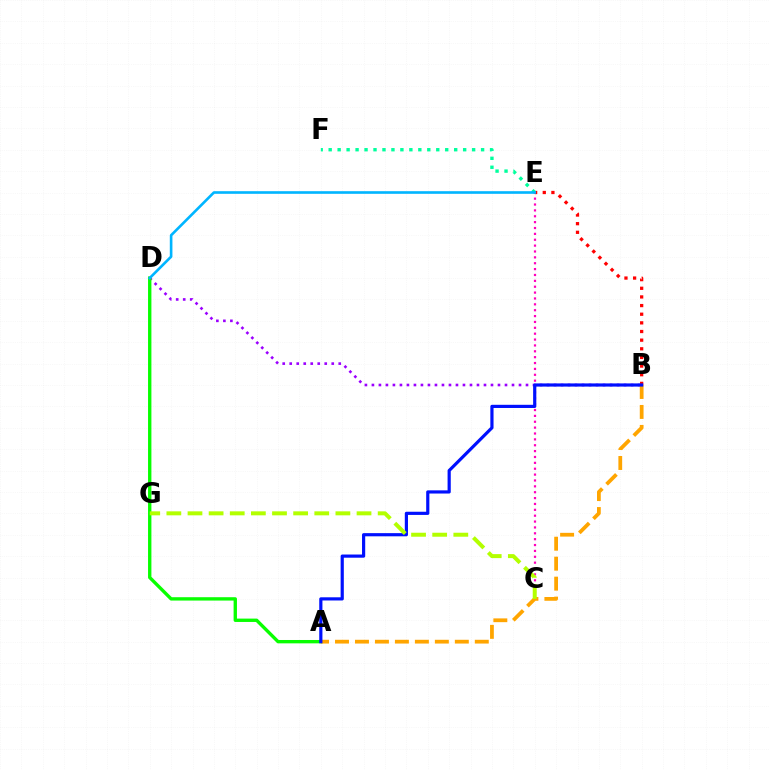{('B', 'D'): [{'color': '#9b00ff', 'line_style': 'dotted', 'thickness': 1.9}], ('A', 'D'): [{'color': '#08ff00', 'line_style': 'solid', 'thickness': 2.42}], ('C', 'E'): [{'color': '#ff00bd', 'line_style': 'dotted', 'thickness': 1.6}], ('A', 'B'): [{'color': '#ffa500', 'line_style': 'dashed', 'thickness': 2.71}, {'color': '#0010ff', 'line_style': 'solid', 'thickness': 2.29}], ('B', 'E'): [{'color': '#ff0000', 'line_style': 'dotted', 'thickness': 2.35}], ('E', 'F'): [{'color': '#00ff9d', 'line_style': 'dotted', 'thickness': 2.44}], ('D', 'E'): [{'color': '#00b5ff', 'line_style': 'solid', 'thickness': 1.89}], ('C', 'G'): [{'color': '#b3ff00', 'line_style': 'dashed', 'thickness': 2.87}]}